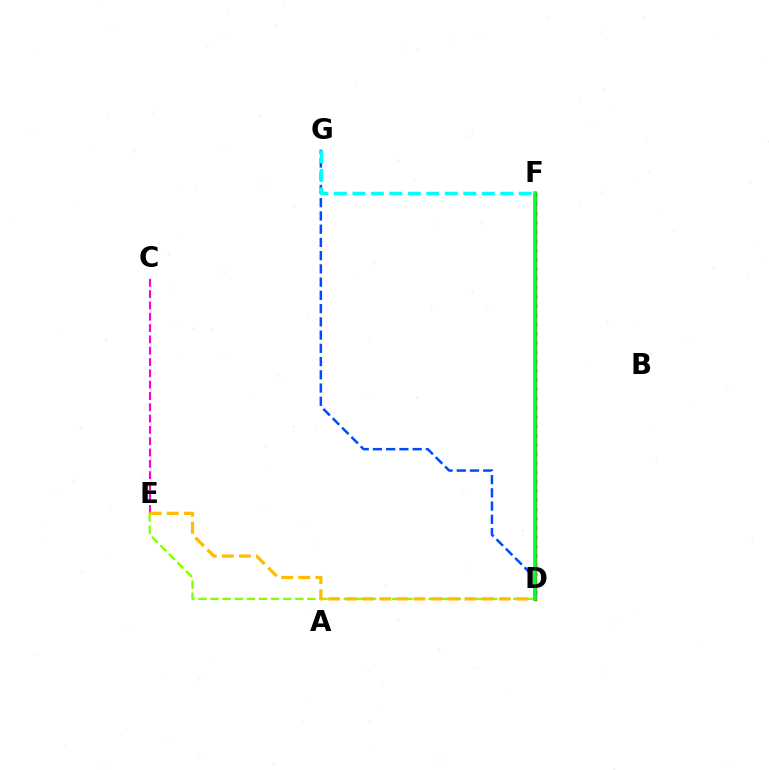{('D', 'G'): [{'color': '#004bff', 'line_style': 'dashed', 'thickness': 1.8}], ('F', 'G'): [{'color': '#00fff6', 'line_style': 'dashed', 'thickness': 2.51}], ('C', 'E'): [{'color': '#ff00cf', 'line_style': 'dashed', 'thickness': 1.54}], ('D', 'E'): [{'color': '#84ff00', 'line_style': 'dashed', 'thickness': 1.65}, {'color': '#ffbd00', 'line_style': 'dashed', 'thickness': 2.32}], ('D', 'F'): [{'color': '#7200ff', 'line_style': 'dotted', 'thickness': 2.51}, {'color': '#ff0000', 'line_style': 'solid', 'thickness': 2.39}, {'color': '#00ff39', 'line_style': 'solid', 'thickness': 2.54}]}